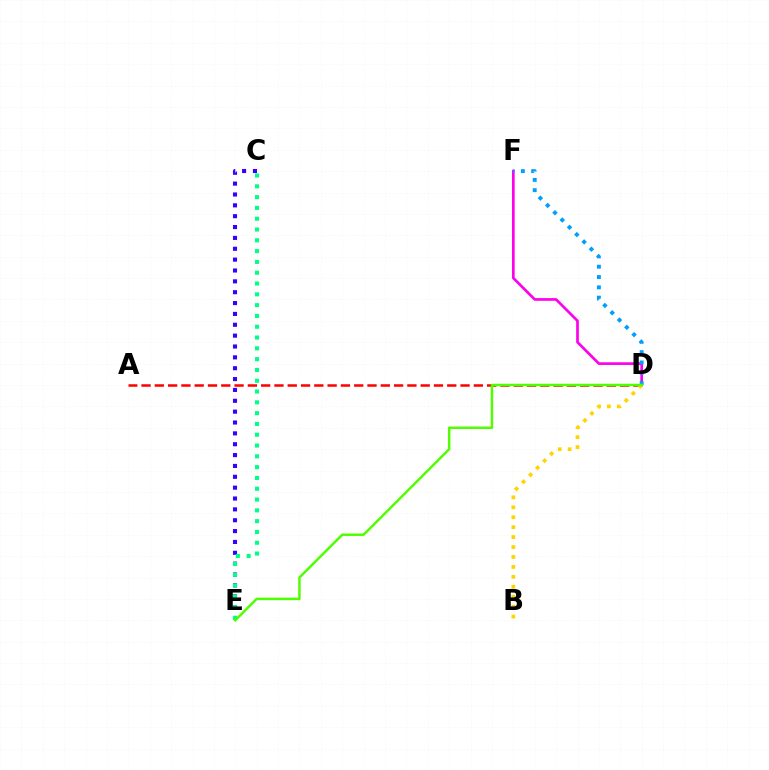{('D', 'F'): [{'color': '#ff00ed', 'line_style': 'solid', 'thickness': 1.94}, {'color': '#009eff', 'line_style': 'dotted', 'thickness': 2.8}], ('C', 'E'): [{'color': '#3700ff', 'line_style': 'dotted', 'thickness': 2.95}, {'color': '#00ff86', 'line_style': 'dotted', 'thickness': 2.93}], ('A', 'D'): [{'color': '#ff0000', 'line_style': 'dashed', 'thickness': 1.81}], ('B', 'D'): [{'color': '#ffd500', 'line_style': 'dotted', 'thickness': 2.7}], ('D', 'E'): [{'color': '#4fff00', 'line_style': 'solid', 'thickness': 1.78}]}